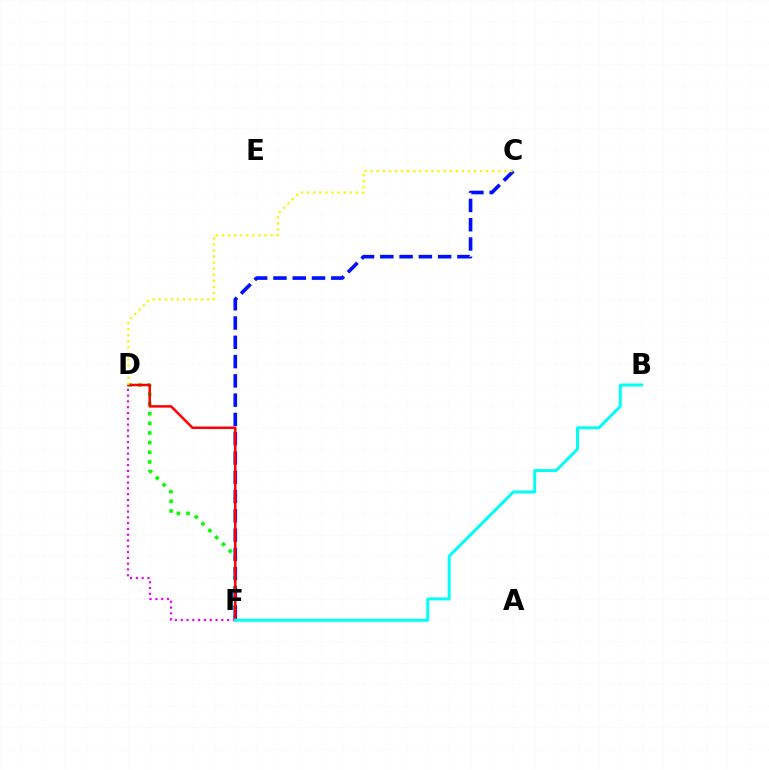{('D', 'F'): [{'color': '#08ff00', 'line_style': 'dotted', 'thickness': 2.62}, {'color': '#ee00ff', 'line_style': 'dotted', 'thickness': 1.57}, {'color': '#ff0000', 'line_style': 'solid', 'thickness': 1.8}], ('C', 'F'): [{'color': '#0010ff', 'line_style': 'dashed', 'thickness': 2.62}], ('C', 'D'): [{'color': '#fcf500', 'line_style': 'dotted', 'thickness': 1.65}], ('B', 'F'): [{'color': '#00fff6', 'line_style': 'solid', 'thickness': 2.13}]}